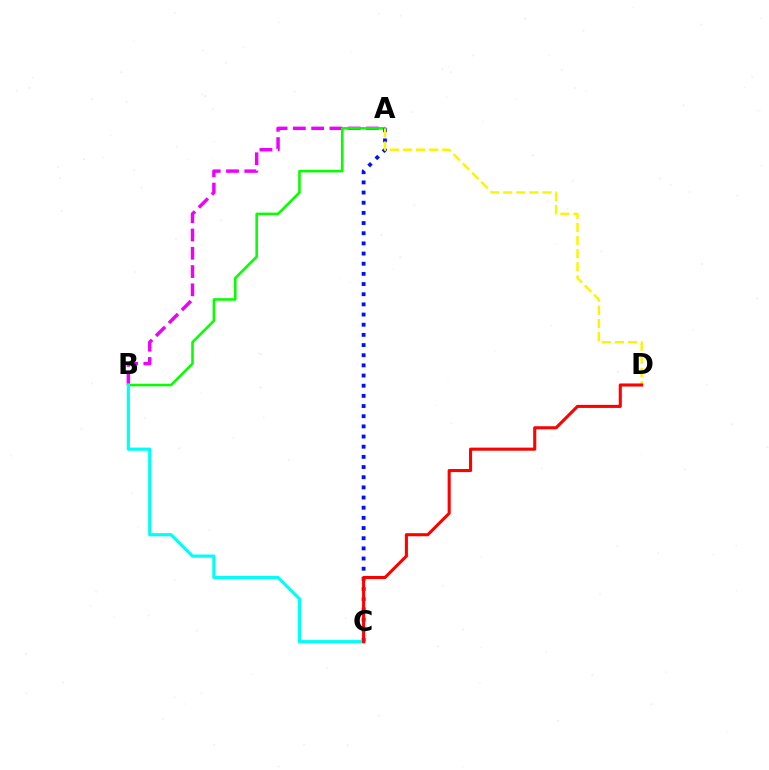{('A', 'B'): [{'color': '#ee00ff', 'line_style': 'dashed', 'thickness': 2.48}, {'color': '#08ff00', 'line_style': 'solid', 'thickness': 1.86}], ('A', 'C'): [{'color': '#0010ff', 'line_style': 'dotted', 'thickness': 2.76}], ('A', 'D'): [{'color': '#fcf500', 'line_style': 'dashed', 'thickness': 1.78}], ('B', 'C'): [{'color': '#00fff6', 'line_style': 'solid', 'thickness': 2.29}], ('C', 'D'): [{'color': '#ff0000', 'line_style': 'solid', 'thickness': 2.22}]}